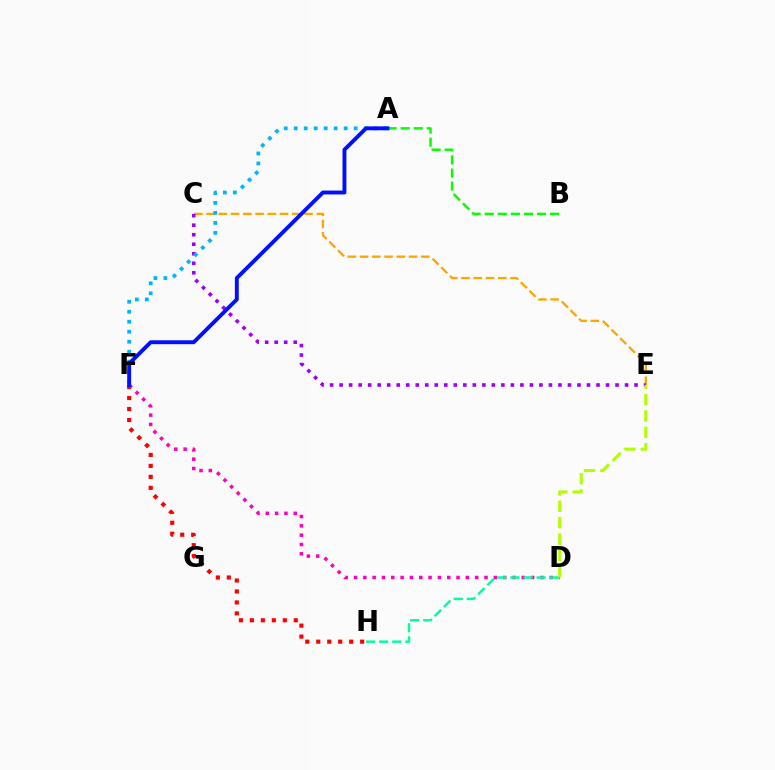{('D', 'F'): [{'color': '#ff00bd', 'line_style': 'dotted', 'thickness': 2.53}], ('D', 'H'): [{'color': '#00ff9d', 'line_style': 'dashed', 'thickness': 1.78}], ('A', 'B'): [{'color': '#08ff00', 'line_style': 'dashed', 'thickness': 1.78}], ('F', 'H'): [{'color': '#ff0000', 'line_style': 'dotted', 'thickness': 2.98}], ('C', 'E'): [{'color': '#ffa500', 'line_style': 'dashed', 'thickness': 1.66}, {'color': '#9b00ff', 'line_style': 'dotted', 'thickness': 2.59}], ('A', 'F'): [{'color': '#00b5ff', 'line_style': 'dotted', 'thickness': 2.71}, {'color': '#0010ff', 'line_style': 'solid', 'thickness': 2.81}], ('D', 'E'): [{'color': '#b3ff00', 'line_style': 'dashed', 'thickness': 2.23}]}